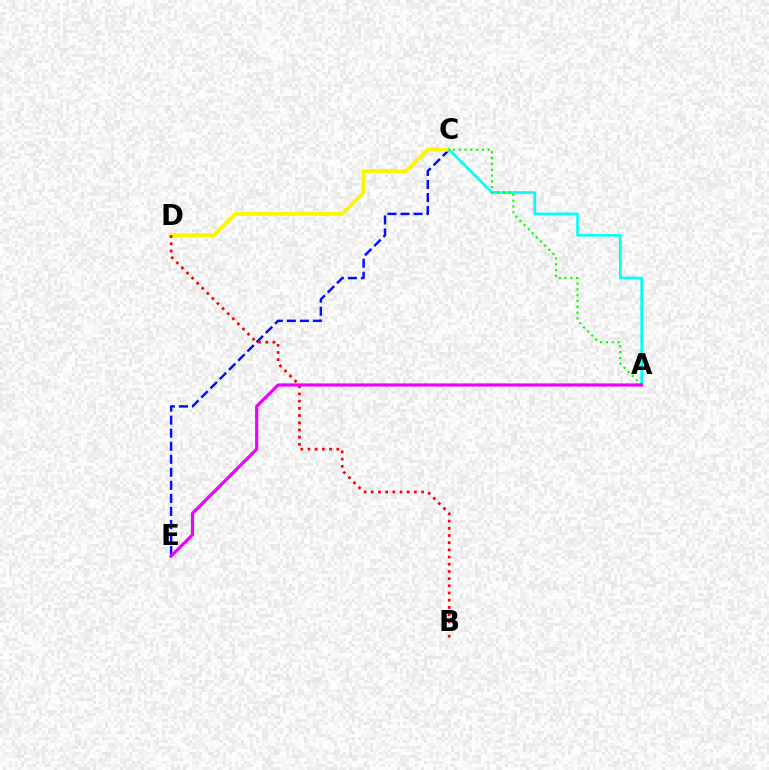{('C', 'E'): [{'color': '#0010ff', 'line_style': 'dashed', 'thickness': 1.77}], ('C', 'D'): [{'color': '#fcf500', 'line_style': 'solid', 'thickness': 2.73}], ('A', 'C'): [{'color': '#00fff6', 'line_style': 'solid', 'thickness': 1.91}, {'color': '#08ff00', 'line_style': 'dotted', 'thickness': 1.58}], ('B', 'D'): [{'color': '#ff0000', 'line_style': 'dotted', 'thickness': 1.95}], ('A', 'E'): [{'color': '#ee00ff', 'line_style': 'solid', 'thickness': 2.28}]}